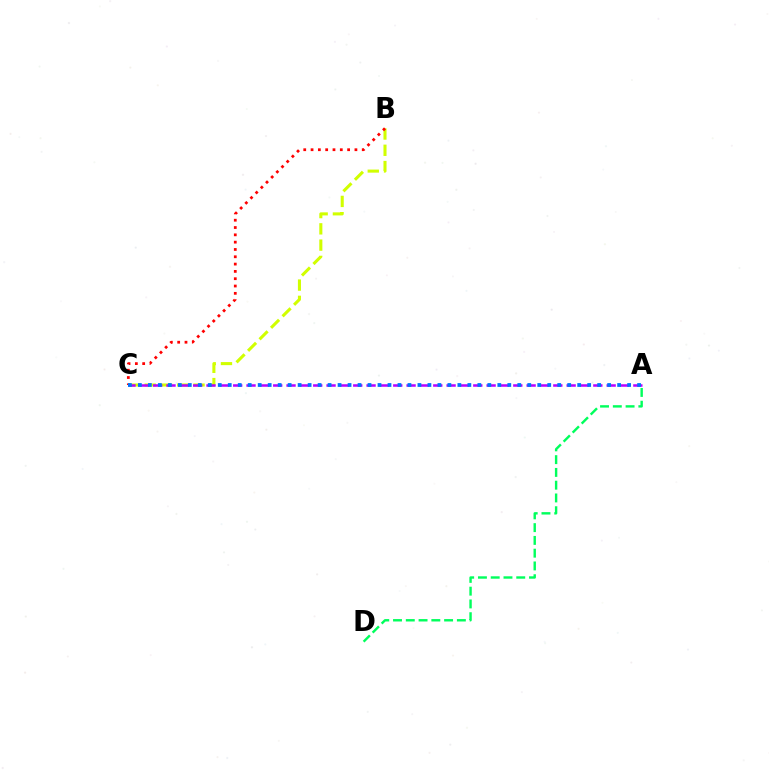{('B', 'C'): [{'color': '#d1ff00', 'line_style': 'dashed', 'thickness': 2.21}, {'color': '#ff0000', 'line_style': 'dotted', 'thickness': 1.99}], ('A', 'D'): [{'color': '#00ff5c', 'line_style': 'dashed', 'thickness': 1.73}], ('A', 'C'): [{'color': '#b900ff', 'line_style': 'dashed', 'thickness': 1.81}, {'color': '#0074ff', 'line_style': 'dotted', 'thickness': 2.71}]}